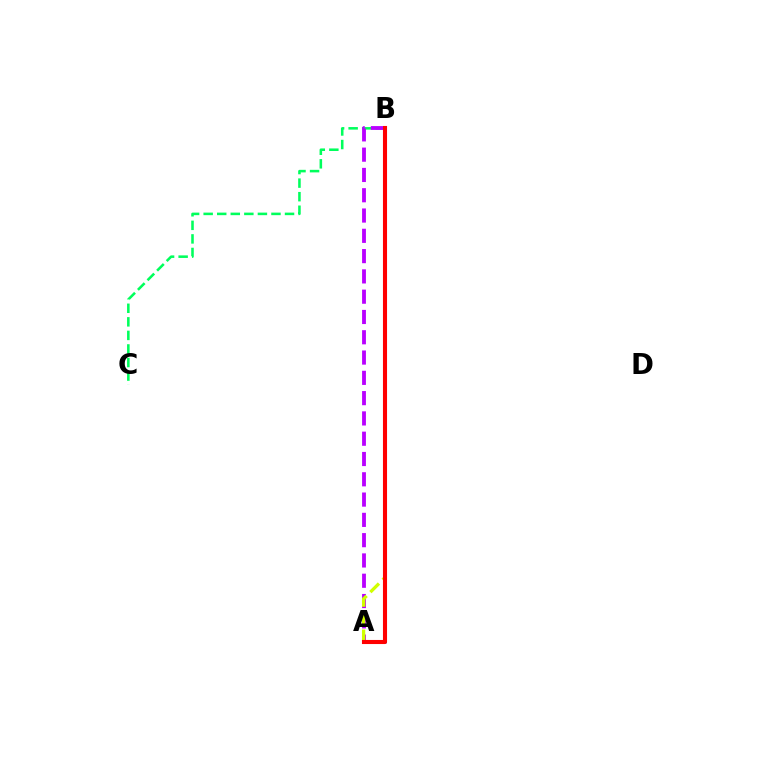{('B', 'C'): [{'color': '#00ff5c', 'line_style': 'dashed', 'thickness': 1.84}], ('A', 'B'): [{'color': '#0074ff', 'line_style': 'dotted', 'thickness': 1.9}, {'color': '#b900ff', 'line_style': 'dashed', 'thickness': 2.76}, {'color': '#d1ff00', 'line_style': 'dashed', 'thickness': 2.37}, {'color': '#ff0000', 'line_style': 'solid', 'thickness': 2.94}]}